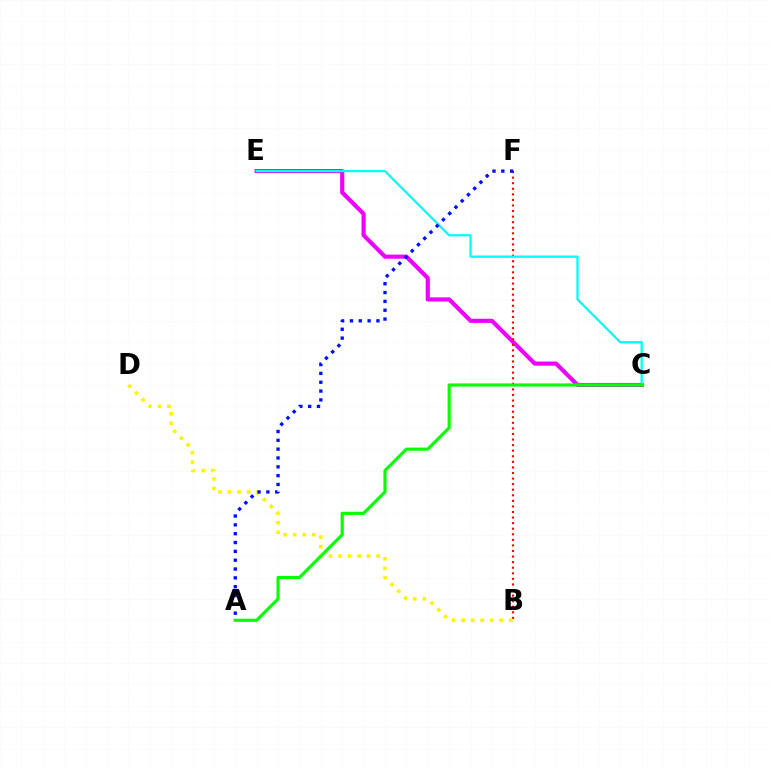{('C', 'E'): [{'color': '#ee00ff', 'line_style': 'solid', 'thickness': 2.99}, {'color': '#00fff6', 'line_style': 'solid', 'thickness': 1.63}], ('B', 'F'): [{'color': '#ff0000', 'line_style': 'dotted', 'thickness': 1.51}], ('B', 'D'): [{'color': '#fcf500', 'line_style': 'dotted', 'thickness': 2.59}], ('A', 'C'): [{'color': '#08ff00', 'line_style': 'solid', 'thickness': 2.26}], ('A', 'F'): [{'color': '#0010ff', 'line_style': 'dotted', 'thickness': 2.4}]}